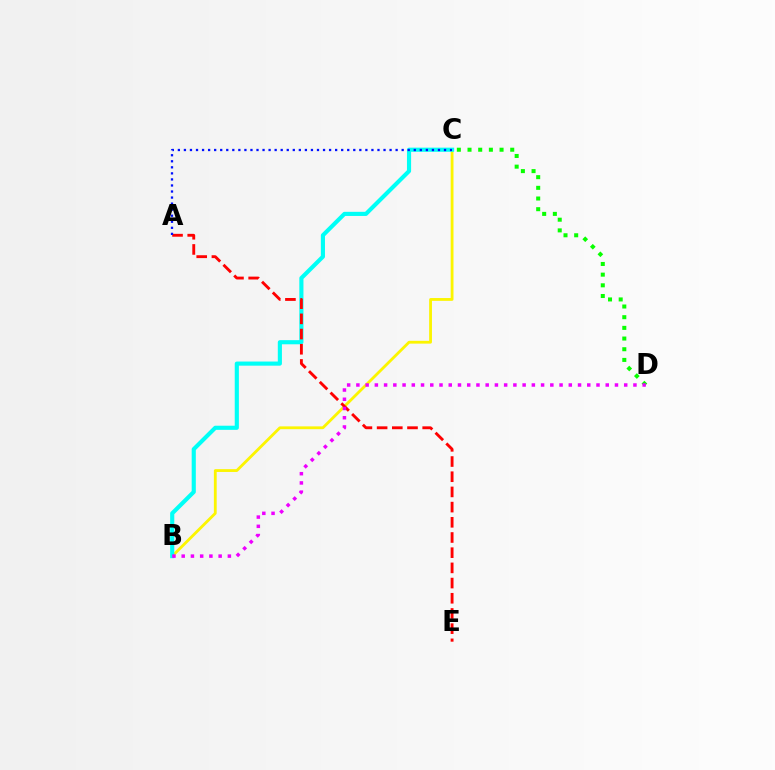{('B', 'C'): [{'color': '#fcf500', 'line_style': 'solid', 'thickness': 2.02}, {'color': '#00fff6', 'line_style': 'solid', 'thickness': 2.97}], ('A', 'E'): [{'color': '#ff0000', 'line_style': 'dashed', 'thickness': 2.06}], ('C', 'D'): [{'color': '#08ff00', 'line_style': 'dotted', 'thickness': 2.9}], ('A', 'C'): [{'color': '#0010ff', 'line_style': 'dotted', 'thickness': 1.64}], ('B', 'D'): [{'color': '#ee00ff', 'line_style': 'dotted', 'thickness': 2.51}]}